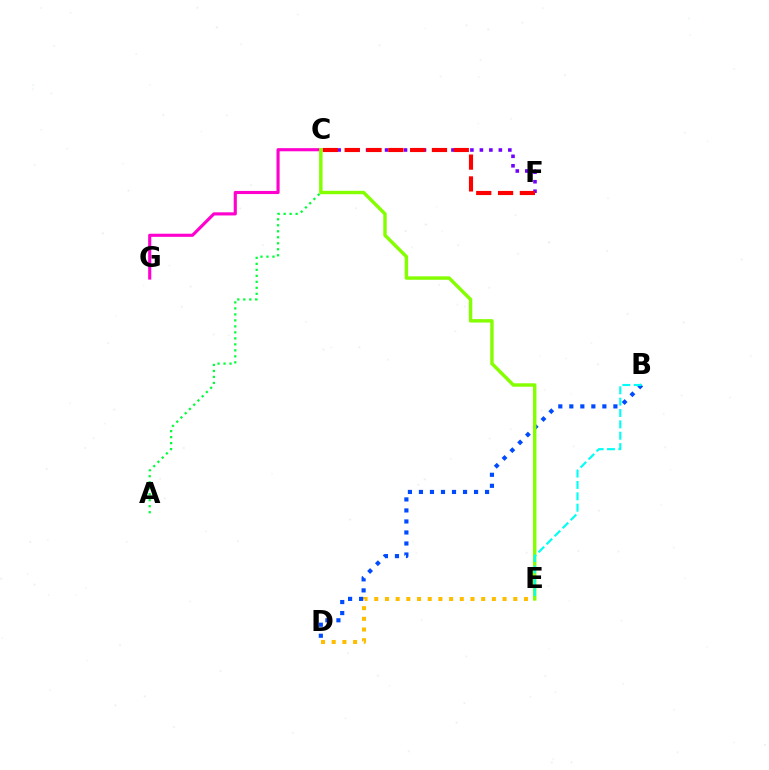{('C', 'G'): [{'color': '#ff00cf', 'line_style': 'solid', 'thickness': 2.25}], ('C', 'F'): [{'color': '#7200ff', 'line_style': 'dotted', 'thickness': 2.58}, {'color': '#ff0000', 'line_style': 'dashed', 'thickness': 2.96}], ('D', 'E'): [{'color': '#ffbd00', 'line_style': 'dotted', 'thickness': 2.91}], ('B', 'D'): [{'color': '#004bff', 'line_style': 'dotted', 'thickness': 2.99}], ('A', 'C'): [{'color': '#00ff39', 'line_style': 'dotted', 'thickness': 1.63}], ('C', 'E'): [{'color': '#84ff00', 'line_style': 'solid', 'thickness': 2.46}], ('B', 'E'): [{'color': '#00fff6', 'line_style': 'dashed', 'thickness': 1.54}]}